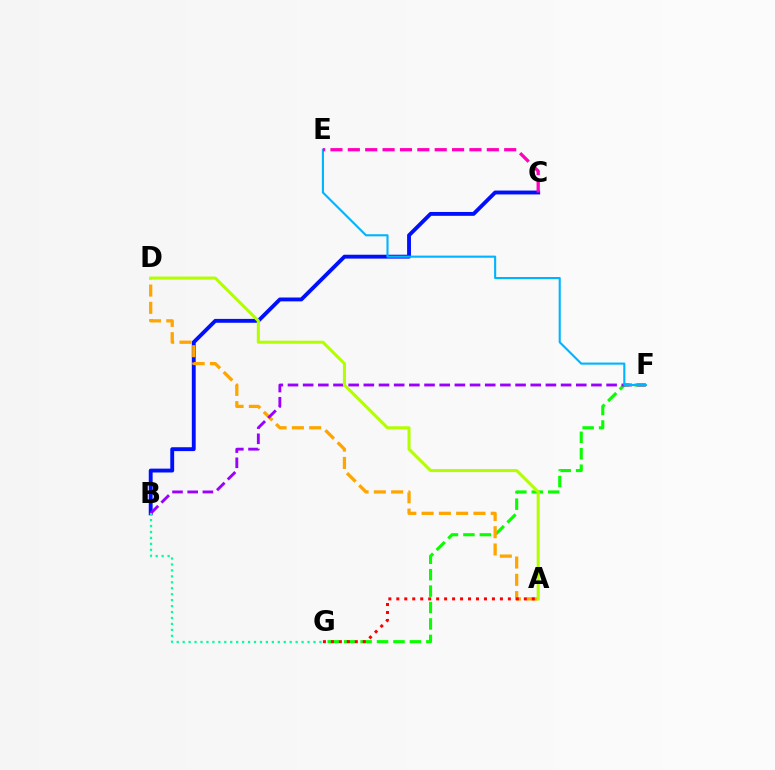{('F', 'G'): [{'color': '#08ff00', 'line_style': 'dashed', 'thickness': 2.23}], ('B', 'C'): [{'color': '#0010ff', 'line_style': 'solid', 'thickness': 2.79}], ('A', 'D'): [{'color': '#ffa500', 'line_style': 'dashed', 'thickness': 2.35}, {'color': '#b3ff00', 'line_style': 'solid', 'thickness': 2.2}], ('B', 'F'): [{'color': '#9b00ff', 'line_style': 'dashed', 'thickness': 2.06}], ('E', 'F'): [{'color': '#00b5ff', 'line_style': 'solid', 'thickness': 1.52}], ('A', 'G'): [{'color': '#ff0000', 'line_style': 'dotted', 'thickness': 2.17}], ('C', 'E'): [{'color': '#ff00bd', 'line_style': 'dashed', 'thickness': 2.36}], ('B', 'G'): [{'color': '#00ff9d', 'line_style': 'dotted', 'thickness': 1.62}]}